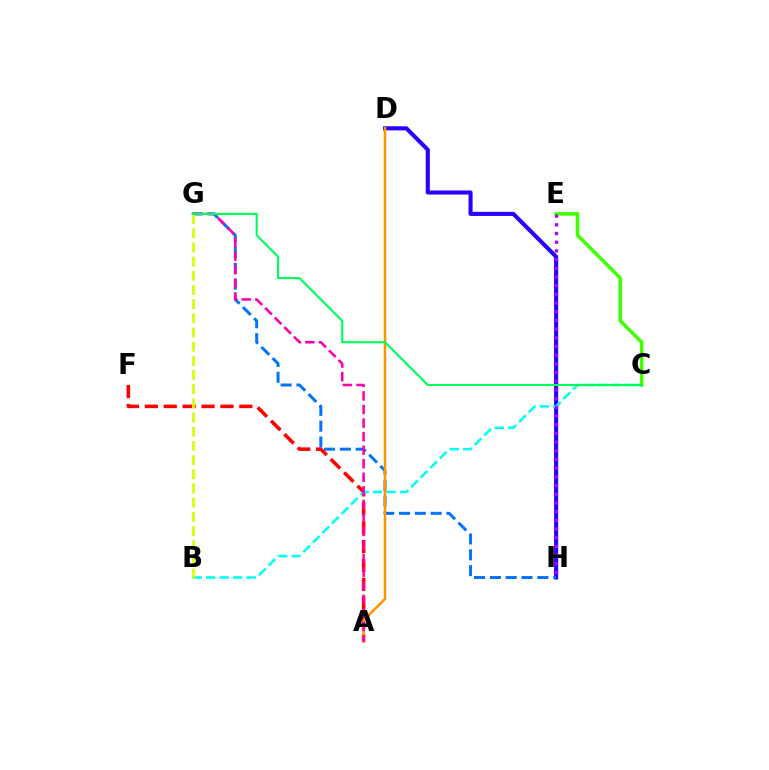{('D', 'H'): [{'color': '#2500ff', 'line_style': 'solid', 'thickness': 2.94}], ('G', 'H'): [{'color': '#0074ff', 'line_style': 'dashed', 'thickness': 2.15}], ('A', 'F'): [{'color': '#ff0000', 'line_style': 'dashed', 'thickness': 2.57}], ('B', 'C'): [{'color': '#00fff6', 'line_style': 'dashed', 'thickness': 1.83}], ('A', 'D'): [{'color': '#ff9400', 'line_style': 'solid', 'thickness': 1.82}], ('A', 'G'): [{'color': '#ff00ac', 'line_style': 'dashed', 'thickness': 1.84}], ('C', 'E'): [{'color': '#3dff00', 'line_style': 'solid', 'thickness': 2.54}], ('E', 'H'): [{'color': '#b900ff', 'line_style': 'dotted', 'thickness': 2.36}], ('B', 'G'): [{'color': '#d1ff00', 'line_style': 'dashed', 'thickness': 1.93}], ('C', 'G'): [{'color': '#00ff5c', 'line_style': 'solid', 'thickness': 1.53}]}